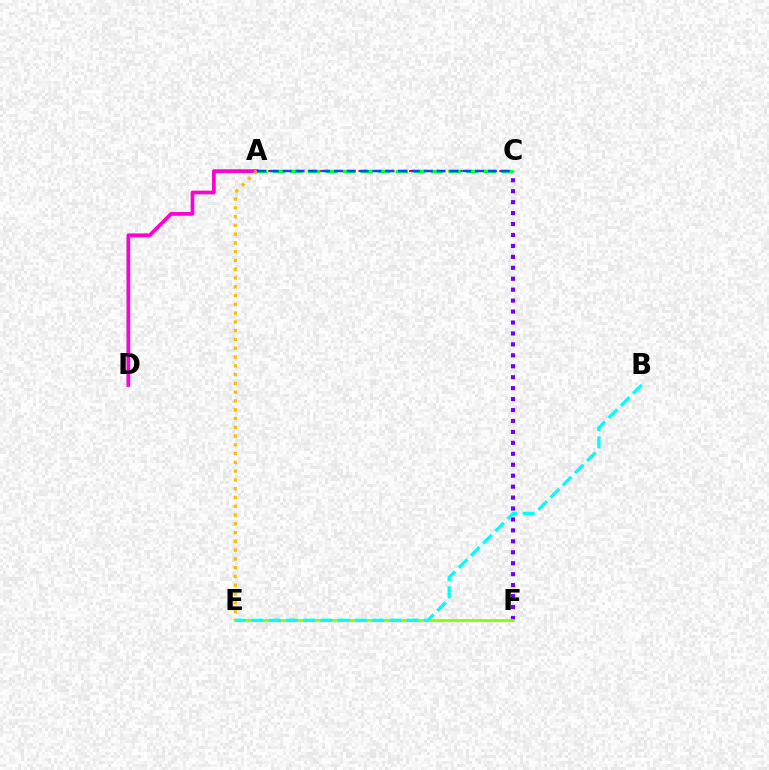{('C', 'F'): [{'color': '#7200ff', 'line_style': 'dotted', 'thickness': 2.97}], ('A', 'D'): [{'color': '#ff00cf', 'line_style': 'solid', 'thickness': 2.68}], ('A', 'C'): [{'color': '#ff0000', 'line_style': 'dotted', 'thickness': 1.53}, {'color': '#00ff39', 'line_style': 'dashed', 'thickness': 2.39}, {'color': '#004bff', 'line_style': 'dashed', 'thickness': 1.74}], ('A', 'E'): [{'color': '#ffbd00', 'line_style': 'dotted', 'thickness': 2.38}], ('E', 'F'): [{'color': '#84ff00', 'line_style': 'solid', 'thickness': 1.98}], ('B', 'E'): [{'color': '#00fff6', 'line_style': 'dashed', 'thickness': 2.35}]}